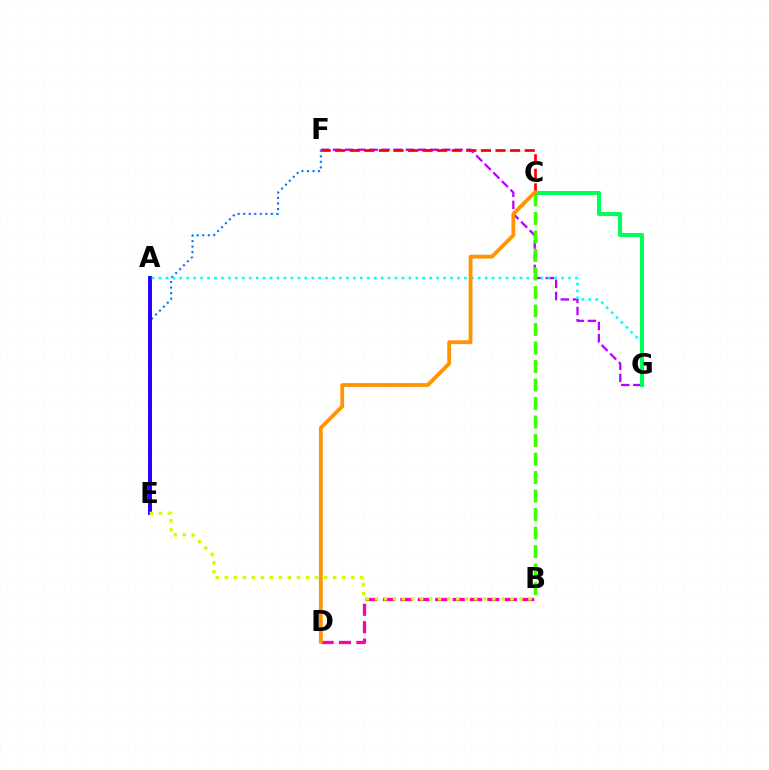{('F', 'G'): [{'color': '#b900ff', 'line_style': 'dashed', 'thickness': 1.65}], ('C', 'F'): [{'color': '#ff0000', 'line_style': 'dashed', 'thickness': 1.98}], ('E', 'F'): [{'color': '#0074ff', 'line_style': 'dotted', 'thickness': 1.5}], ('A', 'E'): [{'color': '#2500ff', 'line_style': 'solid', 'thickness': 2.83}], ('B', 'D'): [{'color': '#ff00ac', 'line_style': 'dashed', 'thickness': 2.36}], ('A', 'G'): [{'color': '#00fff6', 'line_style': 'dotted', 'thickness': 1.89}], ('B', 'C'): [{'color': '#3dff00', 'line_style': 'dashed', 'thickness': 2.51}], ('B', 'E'): [{'color': '#d1ff00', 'line_style': 'dotted', 'thickness': 2.45}], ('C', 'G'): [{'color': '#00ff5c', 'line_style': 'solid', 'thickness': 2.9}], ('C', 'D'): [{'color': '#ff9400', 'line_style': 'solid', 'thickness': 2.75}]}